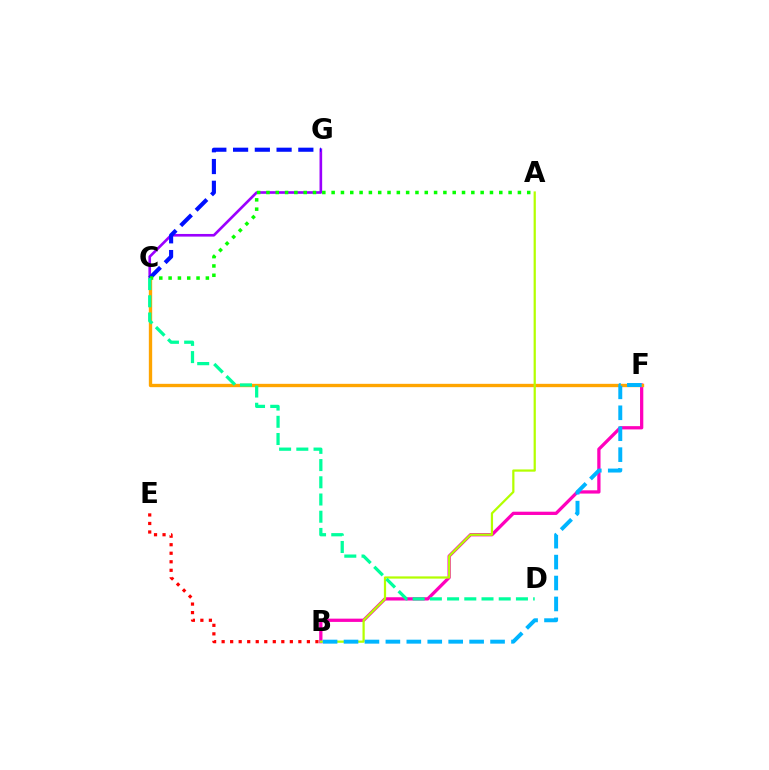{('B', 'F'): [{'color': '#ff00bd', 'line_style': 'solid', 'thickness': 2.35}, {'color': '#00b5ff', 'line_style': 'dashed', 'thickness': 2.84}], ('C', 'F'): [{'color': '#ffa500', 'line_style': 'solid', 'thickness': 2.41}], ('C', 'G'): [{'color': '#9b00ff', 'line_style': 'solid', 'thickness': 1.9}, {'color': '#0010ff', 'line_style': 'dashed', 'thickness': 2.96}], ('A', 'B'): [{'color': '#b3ff00', 'line_style': 'solid', 'thickness': 1.6}], ('A', 'C'): [{'color': '#08ff00', 'line_style': 'dotted', 'thickness': 2.53}], ('C', 'D'): [{'color': '#00ff9d', 'line_style': 'dashed', 'thickness': 2.34}], ('B', 'E'): [{'color': '#ff0000', 'line_style': 'dotted', 'thickness': 2.32}]}